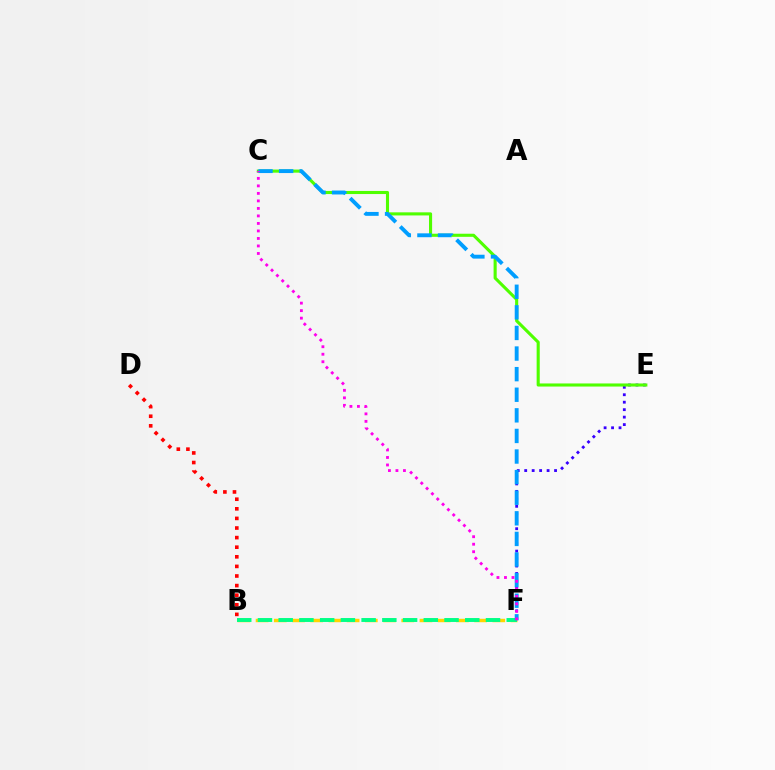{('E', 'F'): [{'color': '#3700ff', 'line_style': 'dotted', 'thickness': 2.03}], ('B', 'F'): [{'color': '#ffd500', 'line_style': 'dashed', 'thickness': 2.47}, {'color': '#00ff86', 'line_style': 'dashed', 'thickness': 2.82}], ('B', 'D'): [{'color': '#ff0000', 'line_style': 'dotted', 'thickness': 2.61}], ('C', 'E'): [{'color': '#4fff00', 'line_style': 'solid', 'thickness': 2.23}], ('C', 'F'): [{'color': '#009eff', 'line_style': 'dashed', 'thickness': 2.8}, {'color': '#ff00ed', 'line_style': 'dotted', 'thickness': 2.04}]}